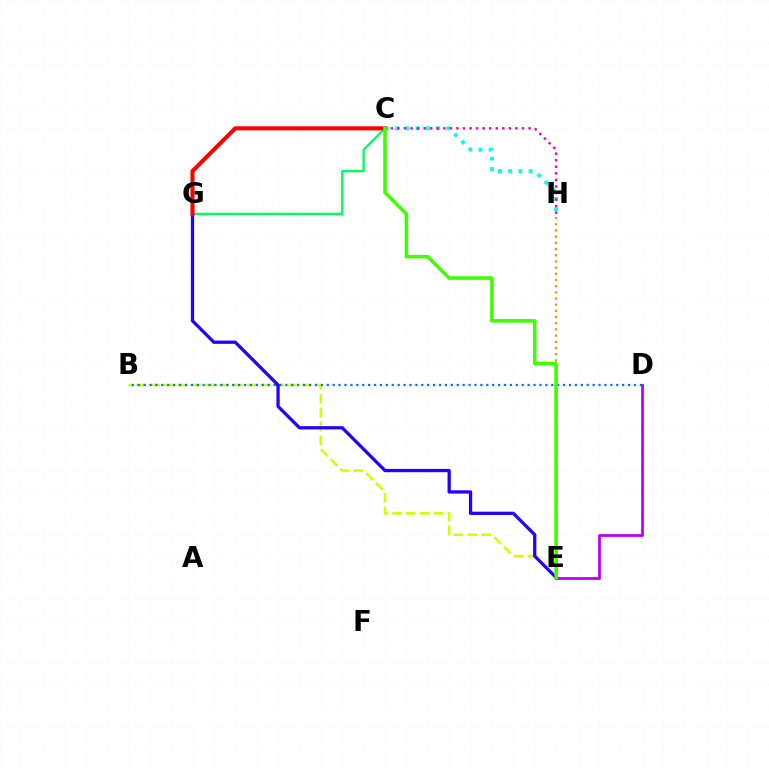{('E', 'H'): [{'color': '#ff9400', 'line_style': 'dotted', 'thickness': 1.68}], ('C', 'H'): [{'color': '#00fff6', 'line_style': 'dotted', 'thickness': 2.78}, {'color': '#ff00ac', 'line_style': 'dotted', 'thickness': 1.78}], ('B', 'E'): [{'color': '#d1ff00', 'line_style': 'dashed', 'thickness': 1.88}], ('C', 'G'): [{'color': '#00ff5c', 'line_style': 'solid', 'thickness': 1.66}, {'color': '#ff0000', 'line_style': 'solid', 'thickness': 2.95}], ('B', 'D'): [{'color': '#0074ff', 'line_style': 'dotted', 'thickness': 1.61}], ('E', 'G'): [{'color': '#2500ff', 'line_style': 'solid', 'thickness': 2.36}], ('D', 'E'): [{'color': '#b900ff', 'line_style': 'solid', 'thickness': 1.99}], ('C', 'E'): [{'color': '#3dff00', 'line_style': 'solid', 'thickness': 2.56}]}